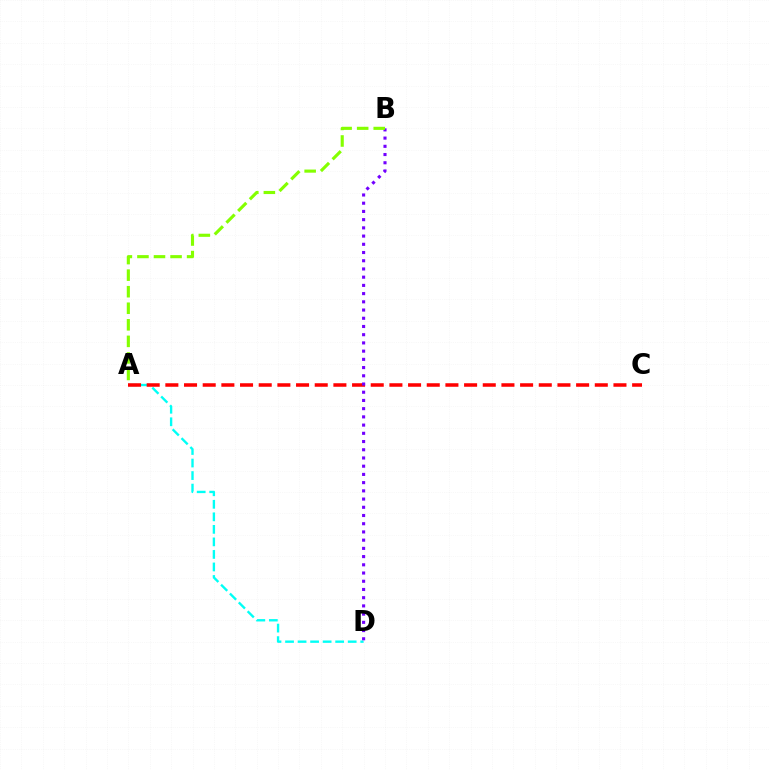{('A', 'D'): [{'color': '#00fff6', 'line_style': 'dashed', 'thickness': 1.7}], ('A', 'C'): [{'color': '#ff0000', 'line_style': 'dashed', 'thickness': 2.54}], ('B', 'D'): [{'color': '#7200ff', 'line_style': 'dotted', 'thickness': 2.23}], ('A', 'B'): [{'color': '#84ff00', 'line_style': 'dashed', 'thickness': 2.25}]}